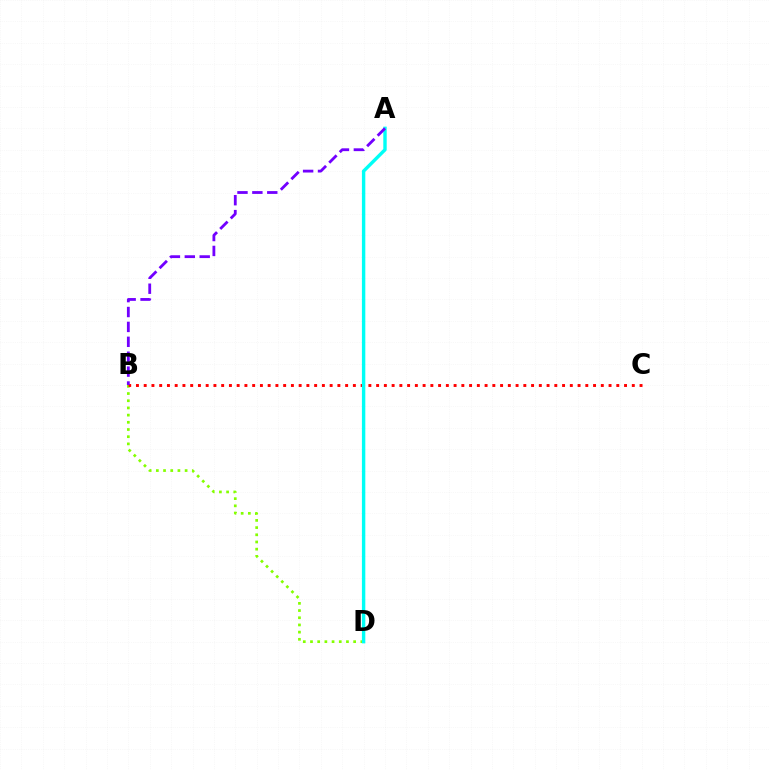{('B', 'D'): [{'color': '#84ff00', 'line_style': 'dotted', 'thickness': 1.95}], ('B', 'C'): [{'color': '#ff0000', 'line_style': 'dotted', 'thickness': 2.11}], ('A', 'D'): [{'color': '#00fff6', 'line_style': 'solid', 'thickness': 2.45}], ('A', 'B'): [{'color': '#7200ff', 'line_style': 'dashed', 'thickness': 2.02}]}